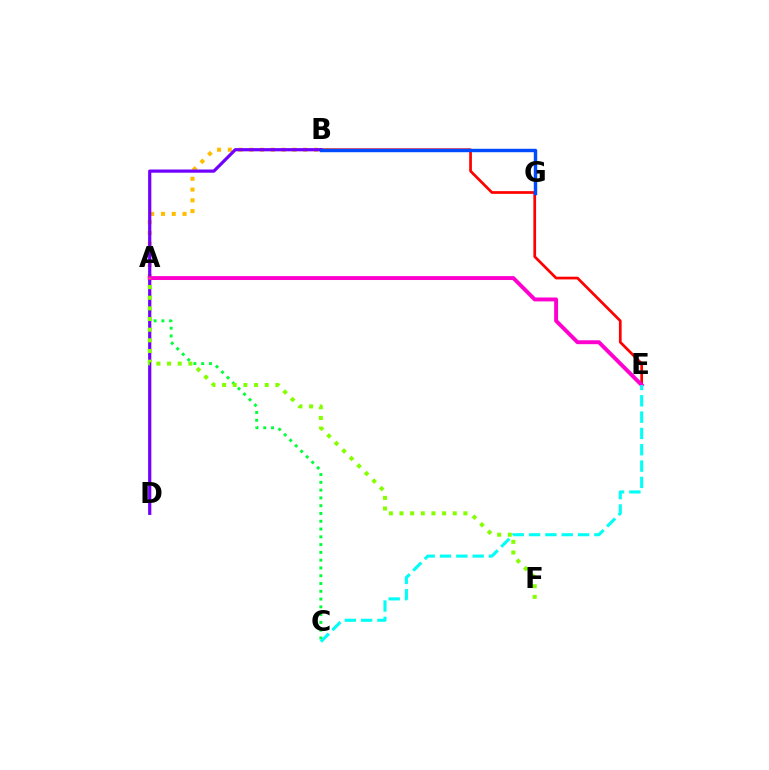{('B', 'E'): [{'color': '#ff0000', 'line_style': 'solid', 'thickness': 1.95}], ('A', 'B'): [{'color': '#ffbd00', 'line_style': 'dotted', 'thickness': 2.93}], ('A', 'C'): [{'color': '#00ff39', 'line_style': 'dotted', 'thickness': 2.11}], ('B', 'D'): [{'color': '#7200ff', 'line_style': 'solid', 'thickness': 2.31}], ('A', 'E'): [{'color': '#ff00cf', 'line_style': 'solid', 'thickness': 2.82}], ('B', 'G'): [{'color': '#004bff', 'line_style': 'solid', 'thickness': 2.47}], ('C', 'E'): [{'color': '#00fff6', 'line_style': 'dashed', 'thickness': 2.22}], ('A', 'F'): [{'color': '#84ff00', 'line_style': 'dotted', 'thickness': 2.89}]}